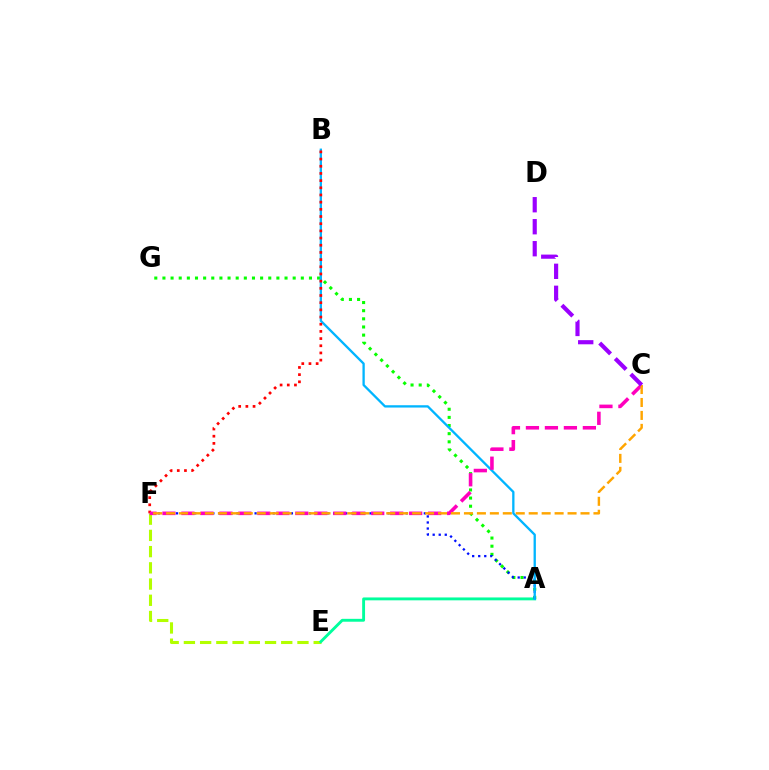{('E', 'F'): [{'color': '#b3ff00', 'line_style': 'dashed', 'thickness': 2.2}], ('A', 'G'): [{'color': '#08ff00', 'line_style': 'dotted', 'thickness': 2.21}], ('A', 'E'): [{'color': '#00ff9d', 'line_style': 'solid', 'thickness': 2.08}], ('A', 'F'): [{'color': '#0010ff', 'line_style': 'dotted', 'thickness': 1.64}], ('A', 'B'): [{'color': '#00b5ff', 'line_style': 'solid', 'thickness': 1.66}], ('B', 'F'): [{'color': '#ff0000', 'line_style': 'dotted', 'thickness': 1.95}], ('C', 'F'): [{'color': '#ff00bd', 'line_style': 'dashed', 'thickness': 2.58}, {'color': '#ffa500', 'line_style': 'dashed', 'thickness': 1.76}], ('C', 'D'): [{'color': '#9b00ff', 'line_style': 'dashed', 'thickness': 2.99}]}